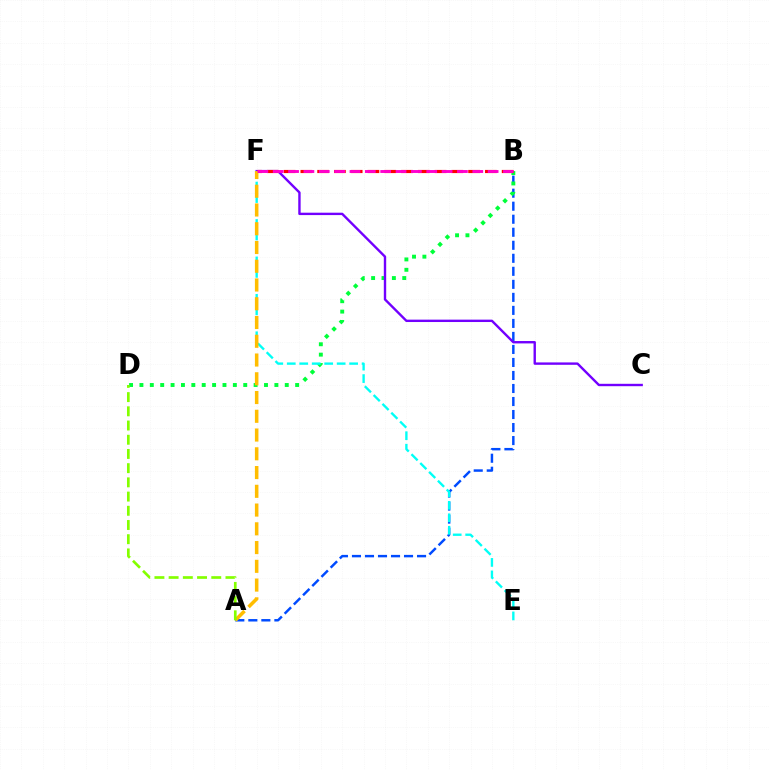{('A', 'B'): [{'color': '#004bff', 'line_style': 'dashed', 'thickness': 1.77}], ('B', 'D'): [{'color': '#00ff39', 'line_style': 'dotted', 'thickness': 2.82}], ('C', 'F'): [{'color': '#7200ff', 'line_style': 'solid', 'thickness': 1.72}], ('B', 'F'): [{'color': '#ff0000', 'line_style': 'dashed', 'thickness': 2.28}, {'color': '#ff00cf', 'line_style': 'dashed', 'thickness': 2.09}], ('E', 'F'): [{'color': '#00fff6', 'line_style': 'dashed', 'thickness': 1.69}], ('A', 'F'): [{'color': '#ffbd00', 'line_style': 'dashed', 'thickness': 2.55}], ('A', 'D'): [{'color': '#84ff00', 'line_style': 'dashed', 'thickness': 1.93}]}